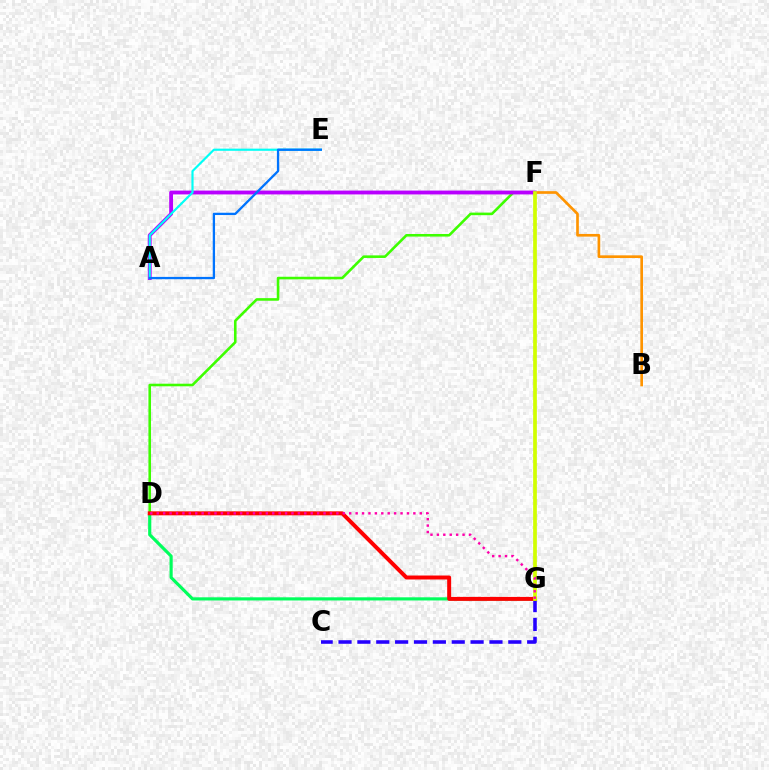{('D', 'F'): [{'color': '#3dff00', 'line_style': 'solid', 'thickness': 1.86}], ('D', 'G'): [{'color': '#00ff5c', 'line_style': 'solid', 'thickness': 2.27}, {'color': '#ff0000', 'line_style': 'solid', 'thickness': 2.86}, {'color': '#ff00ac', 'line_style': 'dotted', 'thickness': 1.74}], ('B', 'F'): [{'color': '#ff9400', 'line_style': 'solid', 'thickness': 1.92}], ('A', 'F'): [{'color': '#b900ff', 'line_style': 'solid', 'thickness': 2.76}], ('C', 'G'): [{'color': '#2500ff', 'line_style': 'dashed', 'thickness': 2.56}], ('F', 'G'): [{'color': '#d1ff00', 'line_style': 'solid', 'thickness': 2.67}], ('A', 'E'): [{'color': '#00fff6', 'line_style': 'solid', 'thickness': 1.56}, {'color': '#0074ff', 'line_style': 'solid', 'thickness': 1.66}]}